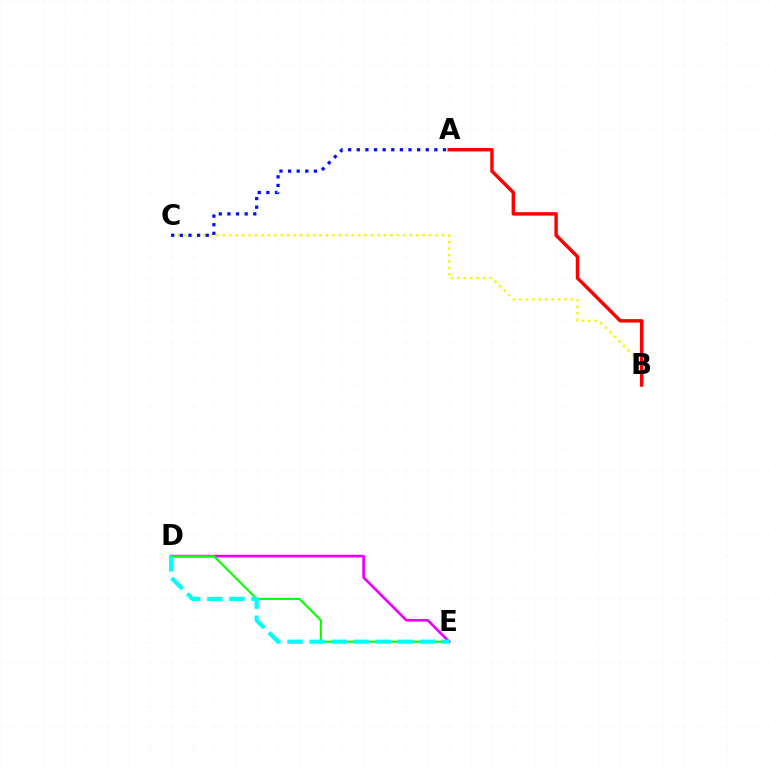{('D', 'E'): [{'color': '#ee00ff', 'line_style': 'solid', 'thickness': 1.94}, {'color': '#08ff00', 'line_style': 'solid', 'thickness': 1.51}, {'color': '#00fff6', 'line_style': 'dashed', 'thickness': 3.0}], ('B', 'C'): [{'color': '#fcf500', 'line_style': 'dotted', 'thickness': 1.75}], ('A', 'B'): [{'color': '#ff0000', 'line_style': 'solid', 'thickness': 2.48}], ('A', 'C'): [{'color': '#0010ff', 'line_style': 'dotted', 'thickness': 2.34}]}